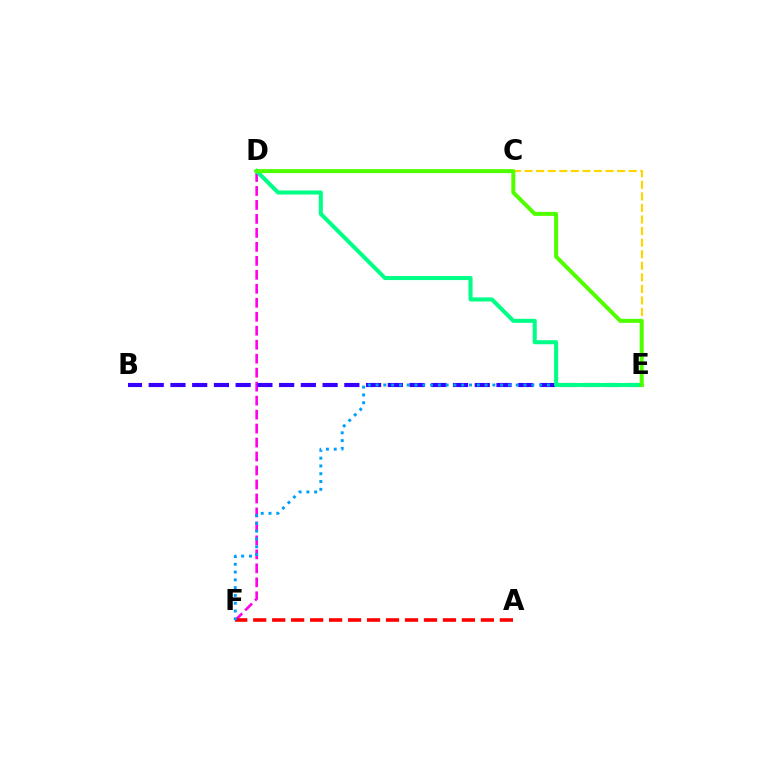{('D', 'F'): [{'color': '#ff00ed', 'line_style': 'dashed', 'thickness': 1.9}], ('A', 'F'): [{'color': '#ff0000', 'line_style': 'dashed', 'thickness': 2.58}], ('B', 'E'): [{'color': '#3700ff', 'line_style': 'dashed', 'thickness': 2.95}], ('E', 'F'): [{'color': '#009eff', 'line_style': 'dotted', 'thickness': 2.12}], ('C', 'E'): [{'color': '#ffd500', 'line_style': 'dashed', 'thickness': 1.57}], ('D', 'E'): [{'color': '#00ff86', 'line_style': 'solid', 'thickness': 2.92}, {'color': '#4fff00', 'line_style': 'solid', 'thickness': 2.88}]}